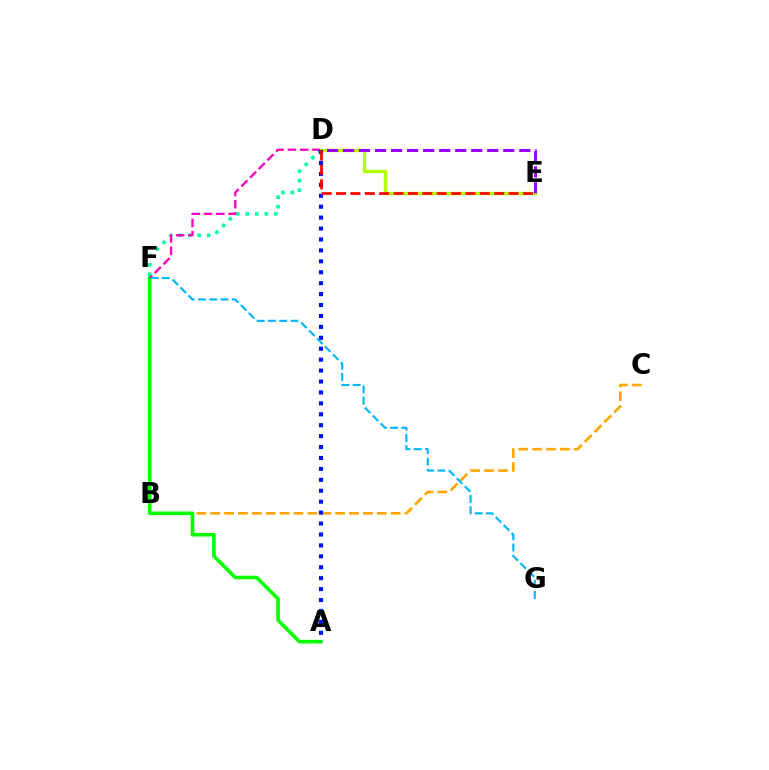{('D', 'F'): [{'color': '#00ff9d', 'line_style': 'dotted', 'thickness': 2.58}, {'color': '#ff00bd', 'line_style': 'dashed', 'thickness': 1.67}], ('B', 'C'): [{'color': '#ffa500', 'line_style': 'dashed', 'thickness': 1.89}], ('A', 'F'): [{'color': '#08ff00', 'line_style': 'solid', 'thickness': 2.6}], ('D', 'E'): [{'color': '#b3ff00', 'line_style': 'solid', 'thickness': 2.4}, {'color': '#9b00ff', 'line_style': 'dashed', 'thickness': 2.18}, {'color': '#ff0000', 'line_style': 'dashed', 'thickness': 1.95}], ('A', 'D'): [{'color': '#0010ff', 'line_style': 'dotted', 'thickness': 2.97}], ('F', 'G'): [{'color': '#00b5ff', 'line_style': 'dashed', 'thickness': 1.53}]}